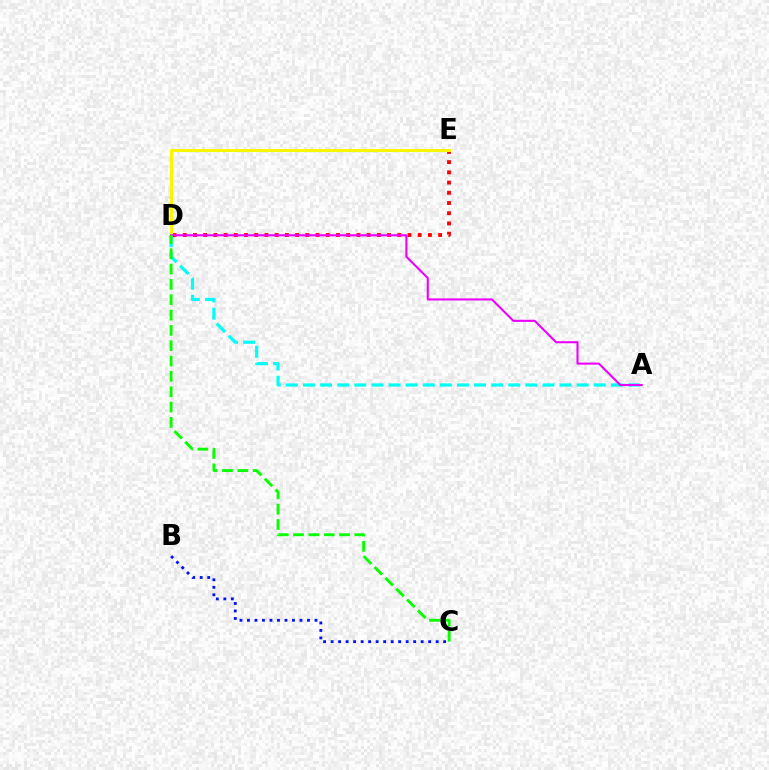{('D', 'E'): [{'color': '#ff0000', 'line_style': 'dotted', 'thickness': 2.78}, {'color': '#fcf500', 'line_style': 'solid', 'thickness': 2.23}], ('B', 'C'): [{'color': '#0010ff', 'line_style': 'dotted', 'thickness': 2.04}], ('A', 'D'): [{'color': '#00fff6', 'line_style': 'dashed', 'thickness': 2.32}, {'color': '#ee00ff', 'line_style': 'solid', 'thickness': 1.51}], ('C', 'D'): [{'color': '#08ff00', 'line_style': 'dashed', 'thickness': 2.08}]}